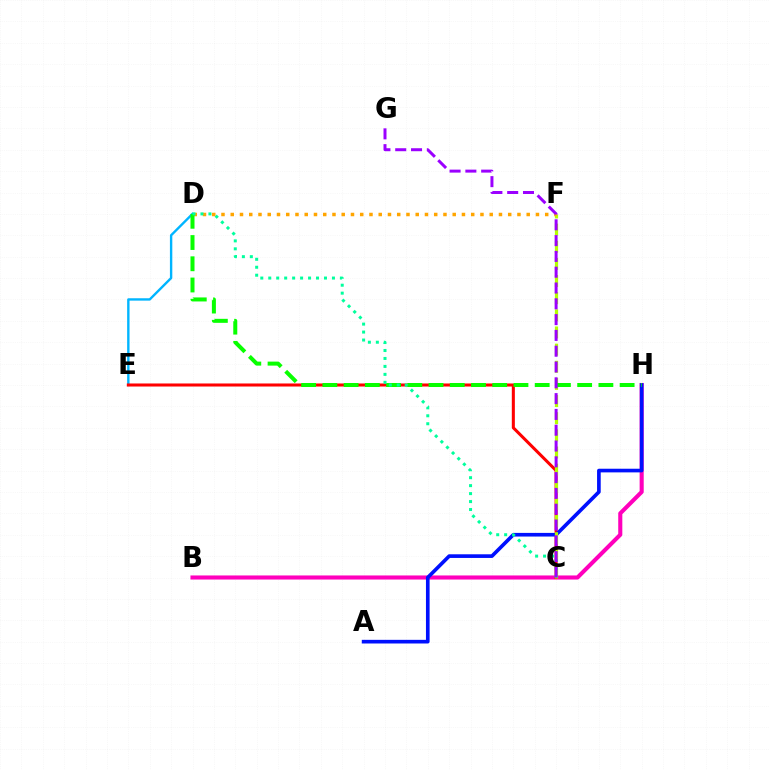{('B', 'H'): [{'color': '#ff00bd', 'line_style': 'solid', 'thickness': 2.94}], ('D', 'E'): [{'color': '#00b5ff', 'line_style': 'solid', 'thickness': 1.72}], ('C', 'E'): [{'color': '#ff0000', 'line_style': 'solid', 'thickness': 2.19}], ('A', 'H'): [{'color': '#0010ff', 'line_style': 'solid', 'thickness': 2.63}], ('C', 'F'): [{'color': '#b3ff00', 'line_style': 'dashed', 'thickness': 2.33}], ('D', 'F'): [{'color': '#ffa500', 'line_style': 'dotted', 'thickness': 2.51}], ('D', 'H'): [{'color': '#08ff00', 'line_style': 'dashed', 'thickness': 2.88}], ('C', 'D'): [{'color': '#00ff9d', 'line_style': 'dotted', 'thickness': 2.16}], ('C', 'G'): [{'color': '#9b00ff', 'line_style': 'dashed', 'thickness': 2.15}]}